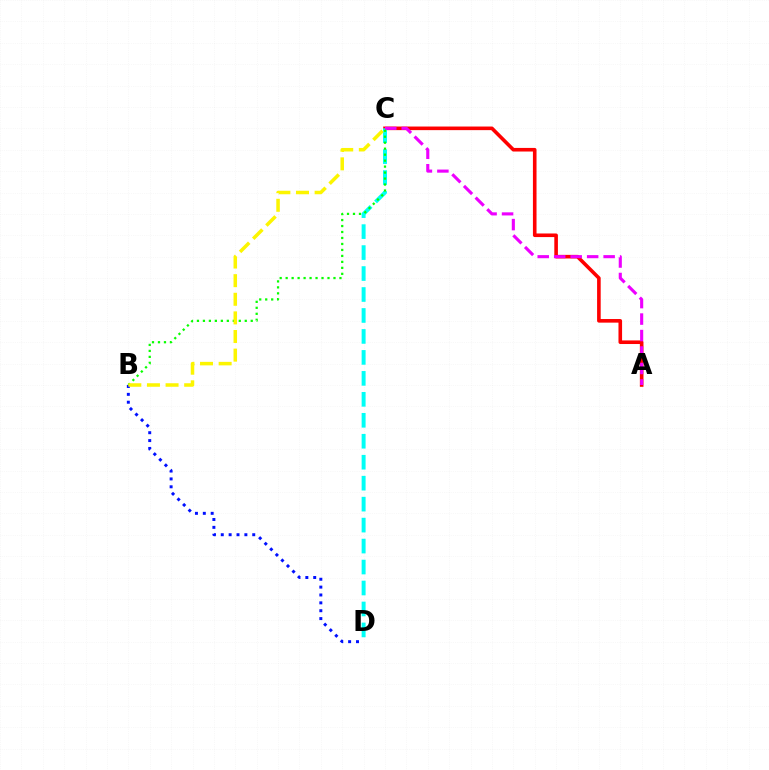{('A', 'C'): [{'color': '#ff0000', 'line_style': 'solid', 'thickness': 2.59}, {'color': '#ee00ff', 'line_style': 'dashed', 'thickness': 2.24}], ('C', 'D'): [{'color': '#00fff6', 'line_style': 'dashed', 'thickness': 2.85}], ('B', 'D'): [{'color': '#0010ff', 'line_style': 'dotted', 'thickness': 2.14}], ('B', 'C'): [{'color': '#08ff00', 'line_style': 'dotted', 'thickness': 1.62}, {'color': '#fcf500', 'line_style': 'dashed', 'thickness': 2.53}]}